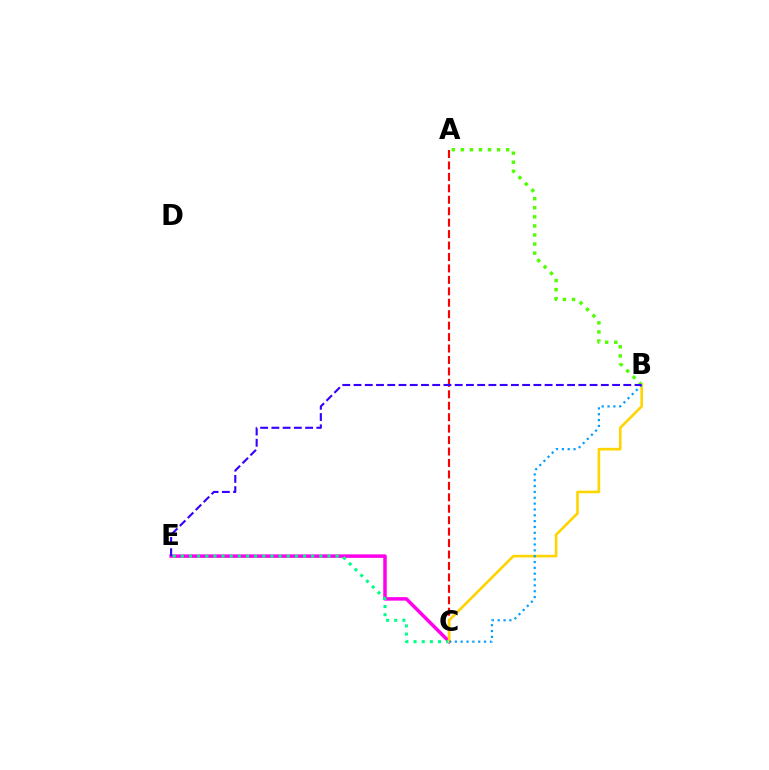{('A', 'B'): [{'color': '#4fff00', 'line_style': 'dotted', 'thickness': 2.46}], ('C', 'E'): [{'color': '#ff00ed', 'line_style': 'solid', 'thickness': 2.53}, {'color': '#00ff86', 'line_style': 'dotted', 'thickness': 2.21}], ('A', 'C'): [{'color': '#ff0000', 'line_style': 'dashed', 'thickness': 1.55}], ('B', 'C'): [{'color': '#ffd500', 'line_style': 'solid', 'thickness': 1.89}, {'color': '#009eff', 'line_style': 'dotted', 'thickness': 1.59}], ('B', 'E'): [{'color': '#3700ff', 'line_style': 'dashed', 'thickness': 1.53}]}